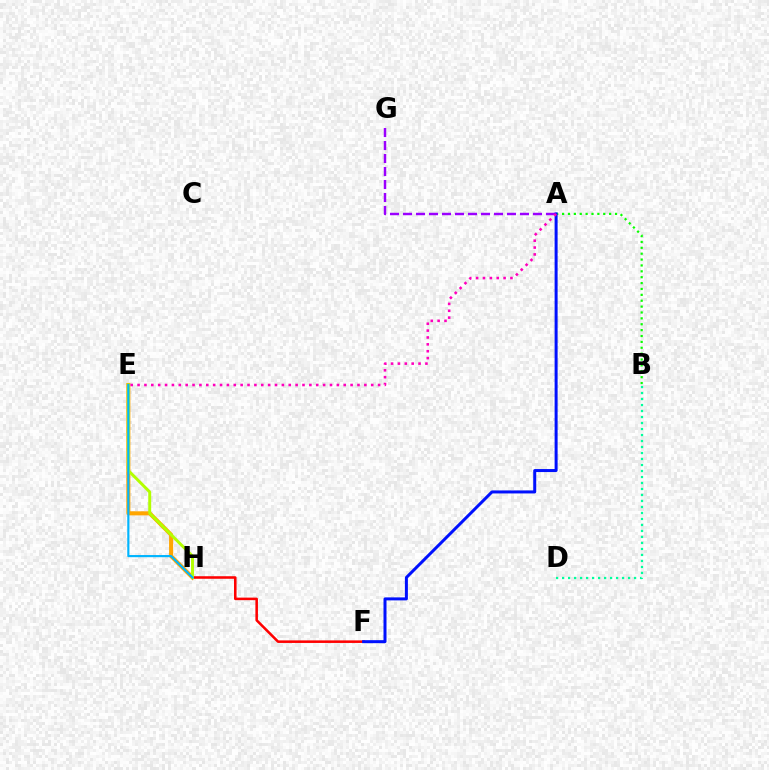{('E', 'H'): [{'color': '#ffa500', 'line_style': 'solid', 'thickness': 2.93}, {'color': '#b3ff00', 'line_style': 'solid', 'thickness': 2.11}, {'color': '#00b5ff', 'line_style': 'solid', 'thickness': 1.55}], ('F', 'H'): [{'color': '#ff0000', 'line_style': 'solid', 'thickness': 1.84}], ('A', 'G'): [{'color': '#9b00ff', 'line_style': 'dashed', 'thickness': 1.77}], ('A', 'B'): [{'color': '#08ff00', 'line_style': 'dotted', 'thickness': 1.6}], ('A', 'F'): [{'color': '#0010ff', 'line_style': 'solid', 'thickness': 2.16}], ('B', 'D'): [{'color': '#00ff9d', 'line_style': 'dotted', 'thickness': 1.63}], ('A', 'E'): [{'color': '#ff00bd', 'line_style': 'dotted', 'thickness': 1.87}]}